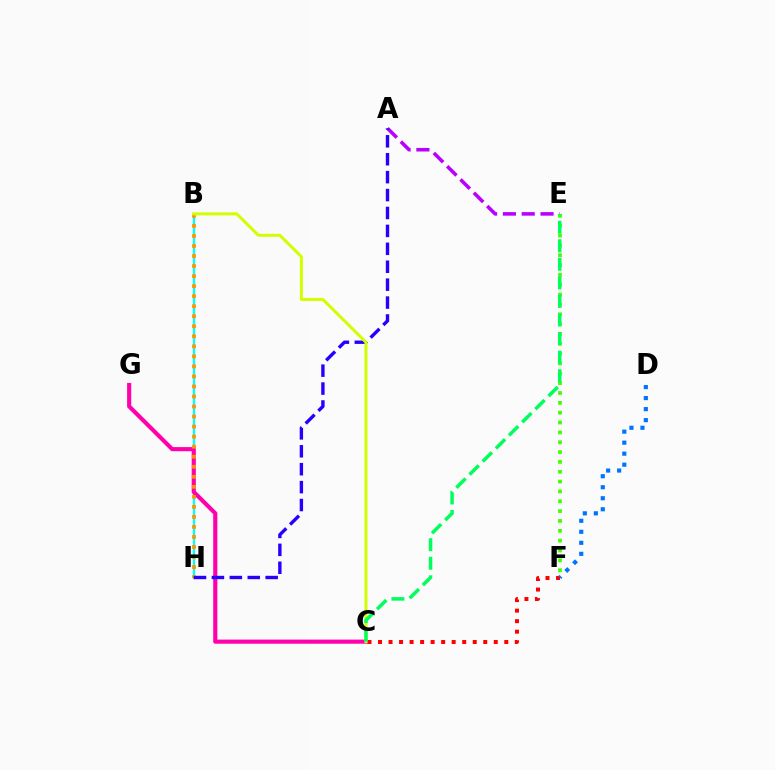{('C', 'F'): [{'color': '#ff0000', 'line_style': 'dotted', 'thickness': 2.86}], ('B', 'H'): [{'color': '#00fff6', 'line_style': 'solid', 'thickness': 1.69}, {'color': '#ff9400', 'line_style': 'dotted', 'thickness': 2.73}], ('A', 'E'): [{'color': '#b900ff', 'line_style': 'dashed', 'thickness': 2.56}], ('C', 'G'): [{'color': '#ff00ac', 'line_style': 'solid', 'thickness': 2.97}], ('D', 'F'): [{'color': '#0074ff', 'line_style': 'dotted', 'thickness': 2.99}], ('A', 'H'): [{'color': '#2500ff', 'line_style': 'dashed', 'thickness': 2.43}], ('B', 'C'): [{'color': '#d1ff00', 'line_style': 'solid', 'thickness': 2.15}], ('E', 'F'): [{'color': '#3dff00', 'line_style': 'dotted', 'thickness': 2.67}], ('C', 'E'): [{'color': '#00ff5c', 'line_style': 'dashed', 'thickness': 2.52}]}